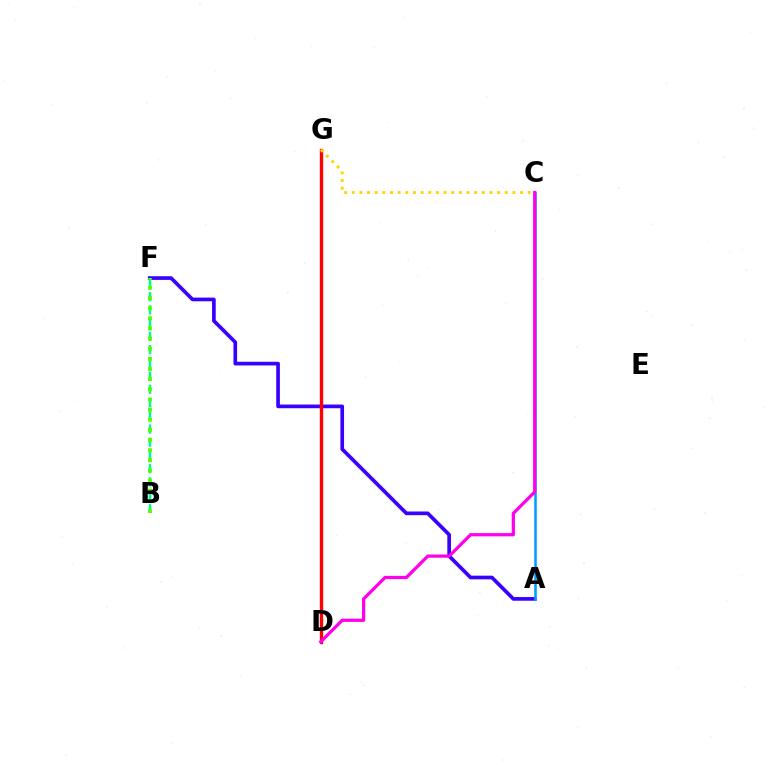{('A', 'F'): [{'color': '#3700ff', 'line_style': 'solid', 'thickness': 2.65}], ('D', 'G'): [{'color': '#ff0000', 'line_style': 'solid', 'thickness': 2.41}], ('B', 'F'): [{'color': '#00ff86', 'line_style': 'dashed', 'thickness': 1.8}, {'color': '#4fff00', 'line_style': 'dotted', 'thickness': 2.76}], ('C', 'G'): [{'color': '#ffd500', 'line_style': 'dotted', 'thickness': 2.08}], ('A', 'C'): [{'color': '#009eff', 'line_style': 'solid', 'thickness': 1.85}], ('C', 'D'): [{'color': '#ff00ed', 'line_style': 'solid', 'thickness': 2.34}]}